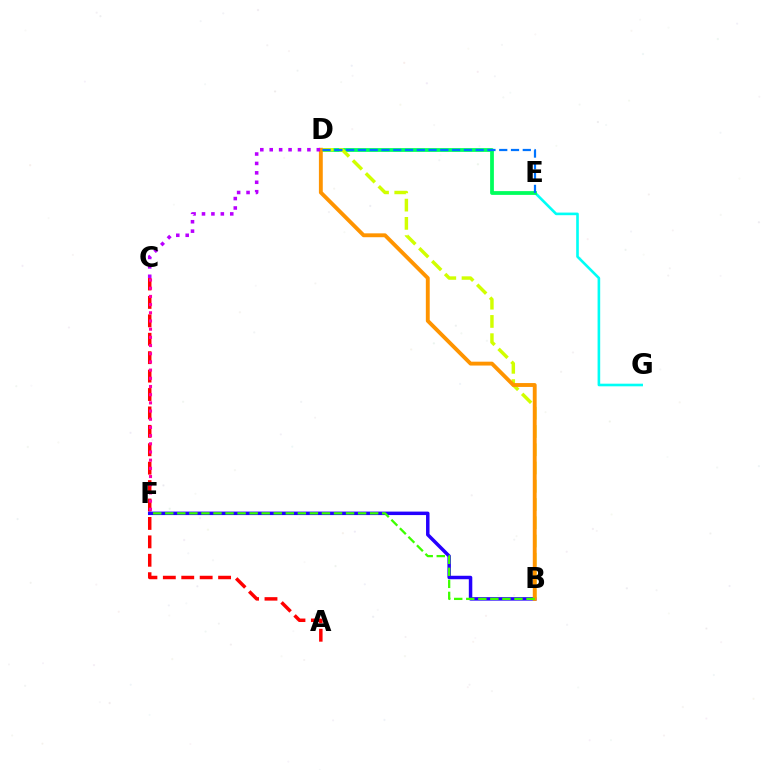{('A', 'C'): [{'color': '#ff0000', 'line_style': 'dashed', 'thickness': 2.5}], ('B', 'F'): [{'color': '#2500ff', 'line_style': 'solid', 'thickness': 2.51}, {'color': '#3dff00', 'line_style': 'dashed', 'thickness': 1.64}], ('E', 'G'): [{'color': '#00fff6', 'line_style': 'solid', 'thickness': 1.89}], ('D', 'E'): [{'color': '#00ff5c', 'line_style': 'solid', 'thickness': 2.72}, {'color': '#0074ff', 'line_style': 'dashed', 'thickness': 1.6}], ('B', 'D'): [{'color': '#d1ff00', 'line_style': 'dashed', 'thickness': 2.48}, {'color': '#ff9400', 'line_style': 'solid', 'thickness': 2.79}], ('C', 'D'): [{'color': '#b900ff', 'line_style': 'dotted', 'thickness': 2.56}], ('C', 'F'): [{'color': '#ff00ac', 'line_style': 'dotted', 'thickness': 2.22}]}